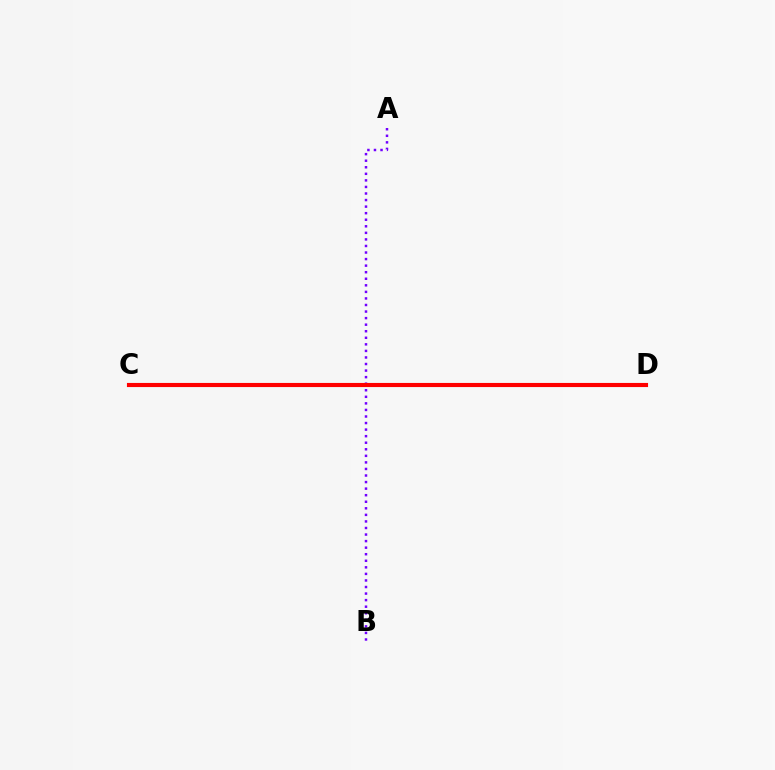{('A', 'B'): [{'color': '#7200ff', 'line_style': 'dotted', 'thickness': 1.78}], ('C', 'D'): [{'color': '#00fff6', 'line_style': 'dotted', 'thickness': 2.0}, {'color': '#84ff00', 'line_style': 'solid', 'thickness': 2.59}, {'color': '#ff0000', 'line_style': 'solid', 'thickness': 2.96}]}